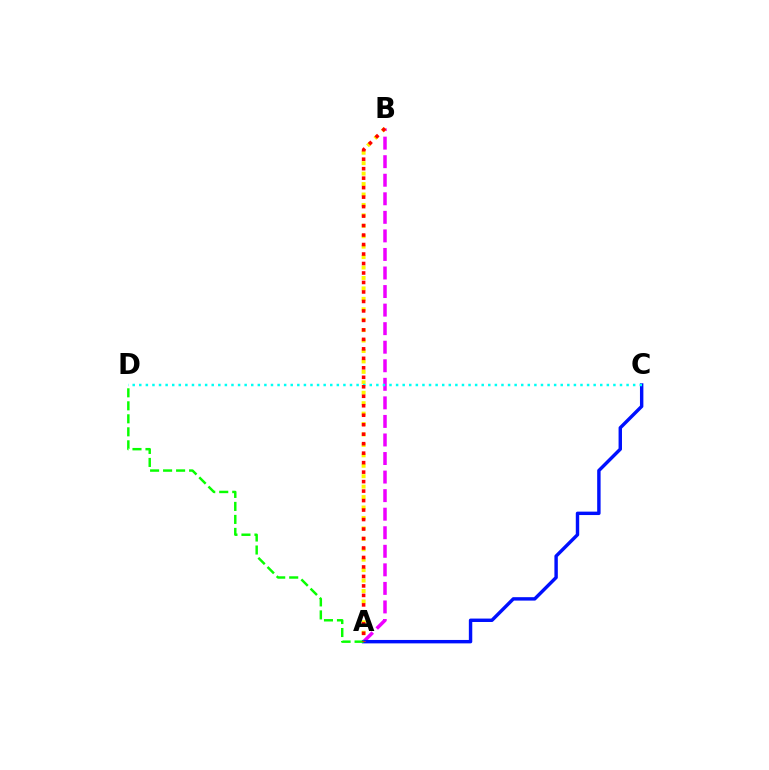{('A', 'B'): [{'color': '#ee00ff', 'line_style': 'dashed', 'thickness': 2.52}, {'color': '#fcf500', 'line_style': 'dotted', 'thickness': 2.84}, {'color': '#ff0000', 'line_style': 'dotted', 'thickness': 2.58}], ('A', 'C'): [{'color': '#0010ff', 'line_style': 'solid', 'thickness': 2.46}], ('C', 'D'): [{'color': '#00fff6', 'line_style': 'dotted', 'thickness': 1.79}], ('A', 'D'): [{'color': '#08ff00', 'line_style': 'dashed', 'thickness': 1.77}]}